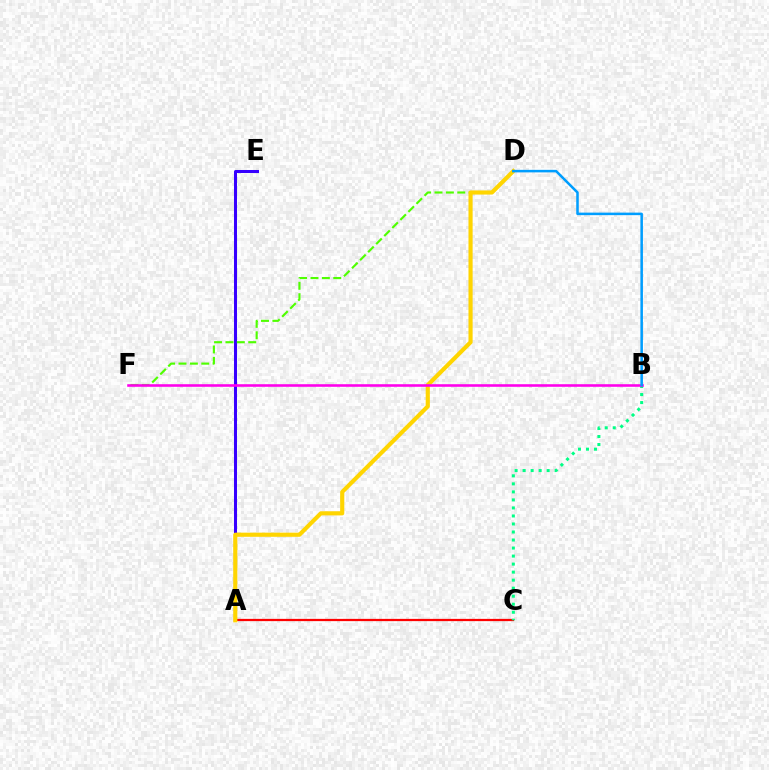{('A', 'C'): [{'color': '#ff0000', 'line_style': 'solid', 'thickness': 1.62}], ('B', 'C'): [{'color': '#00ff86', 'line_style': 'dotted', 'thickness': 2.18}], ('A', 'E'): [{'color': '#3700ff', 'line_style': 'solid', 'thickness': 2.18}], ('D', 'F'): [{'color': '#4fff00', 'line_style': 'dashed', 'thickness': 1.55}], ('A', 'D'): [{'color': '#ffd500', 'line_style': 'solid', 'thickness': 2.98}], ('B', 'F'): [{'color': '#ff00ed', 'line_style': 'solid', 'thickness': 1.86}], ('B', 'D'): [{'color': '#009eff', 'line_style': 'solid', 'thickness': 1.82}]}